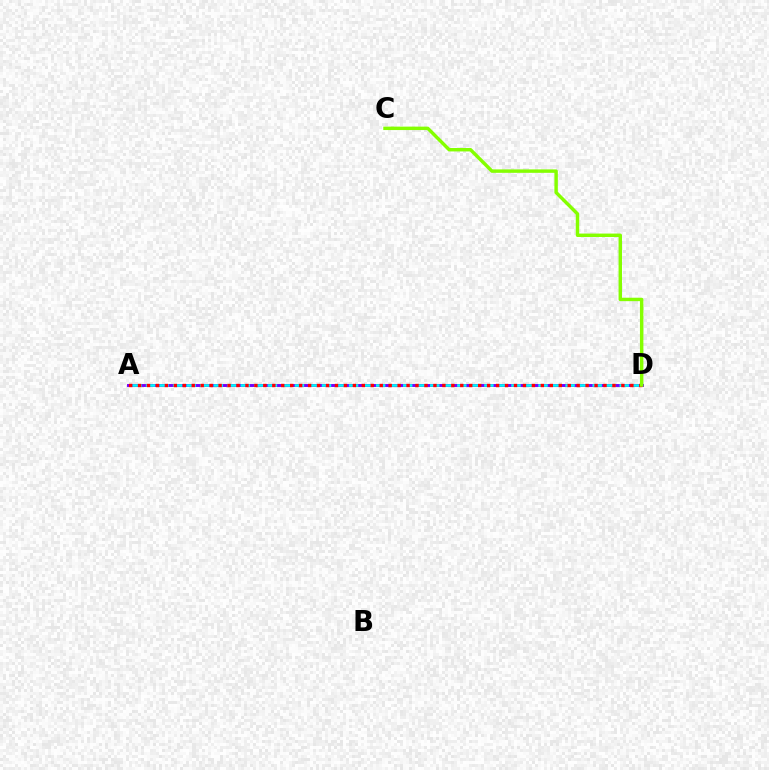{('A', 'D'): [{'color': '#7200ff', 'line_style': 'solid', 'thickness': 2.11}, {'color': '#00fff6', 'line_style': 'dashed', 'thickness': 1.84}, {'color': '#ff0000', 'line_style': 'dotted', 'thickness': 2.43}], ('C', 'D'): [{'color': '#84ff00', 'line_style': 'solid', 'thickness': 2.47}]}